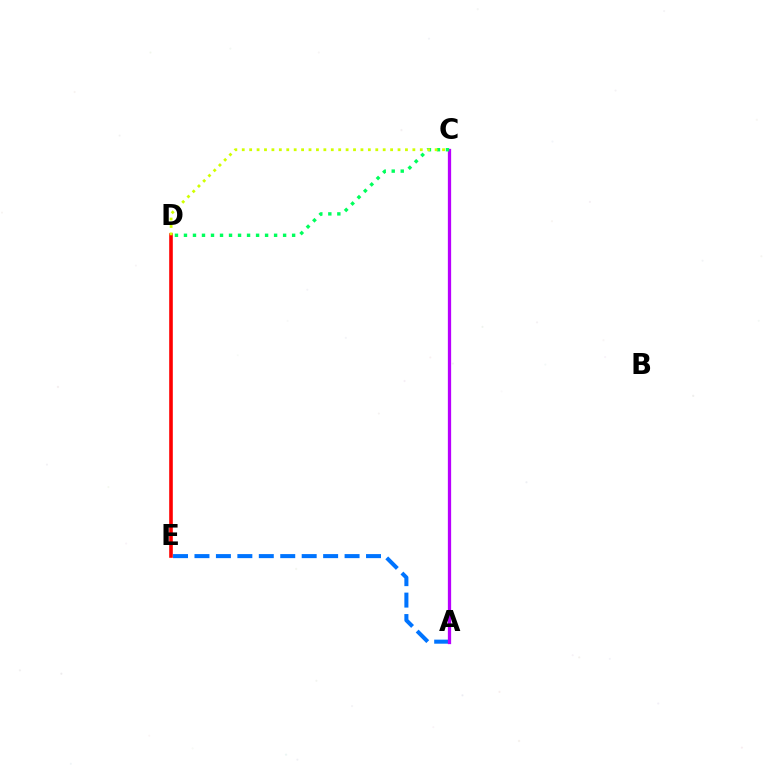{('A', 'E'): [{'color': '#0074ff', 'line_style': 'dashed', 'thickness': 2.91}], ('A', 'C'): [{'color': '#b900ff', 'line_style': 'solid', 'thickness': 2.36}], ('C', 'D'): [{'color': '#00ff5c', 'line_style': 'dotted', 'thickness': 2.45}, {'color': '#d1ff00', 'line_style': 'dotted', 'thickness': 2.02}], ('D', 'E'): [{'color': '#ff0000', 'line_style': 'solid', 'thickness': 2.59}]}